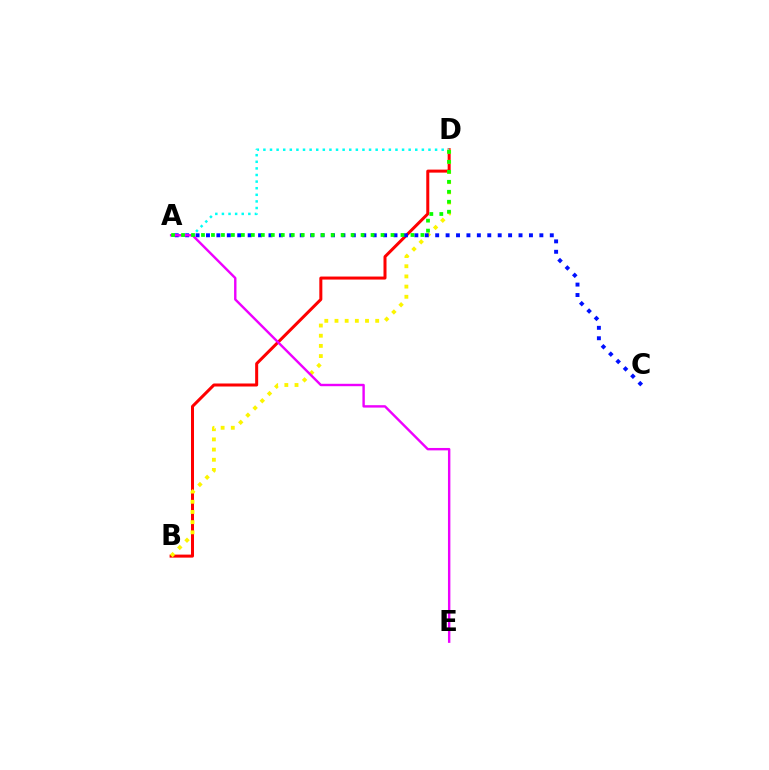{('B', 'D'): [{'color': '#ff0000', 'line_style': 'solid', 'thickness': 2.17}, {'color': '#fcf500', 'line_style': 'dotted', 'thickness': 2.77}], ('A', 'D'): [{'color': '#00fff6', 'line_style': 'dotted', 'thickness': 1.79}, {'color': '#08ff00', 'line_style': 'dotted', 'thickness': 2.71}], ('A', 'C'): [{'color': '#0010ff', 'line_style': 'dotted', 'thickness': 2.83}], ('A', 'E'): [{'color': '#ee00ff', 'line_style': 'solid', 'thickness': 1.73}]}